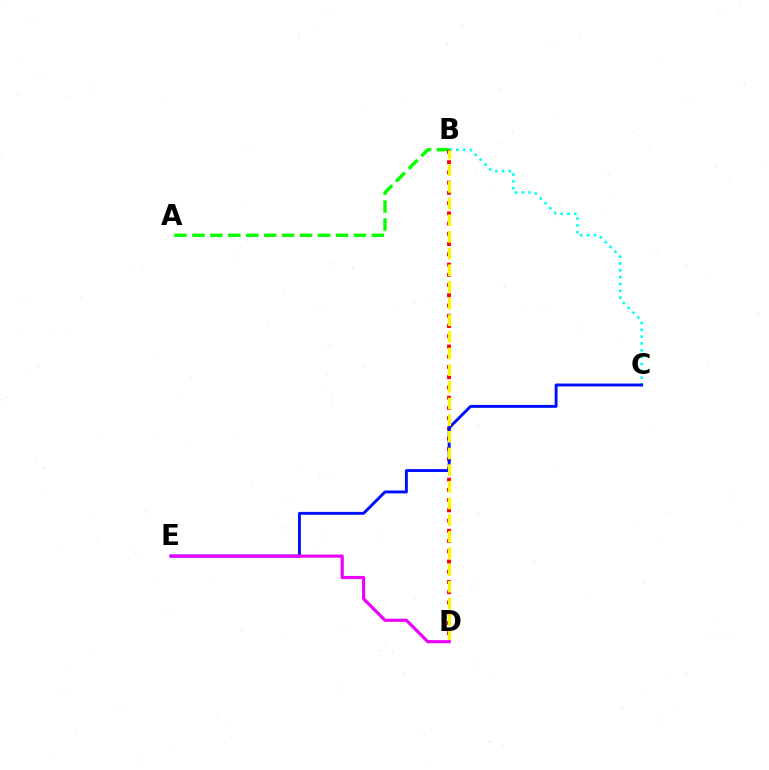{('B', 'C'): [{'color': '#00fff6', 'line_style': 'dotted', 'thickness': 1.86}], ('A', 'B'): [{'color': '#08ff00', 'line_style': 'dashed', 'thickness': 2.44}], ('B', 'D'): [{'color': '#ff0000', 'line_style': 'dotted', 'thickness': 2.78}, {'color': '#fcf500', 'line_style': 'dashed', 'thickness': 2.26}], ('C', 'E'): [{'color': '#0010ff', 'line_style': 'solid', 'thickness': 2.1}], ('D', 'E'): [{'color': '#ee00ff', 'line_style': 'solid', 'thickness': 2.26}]}